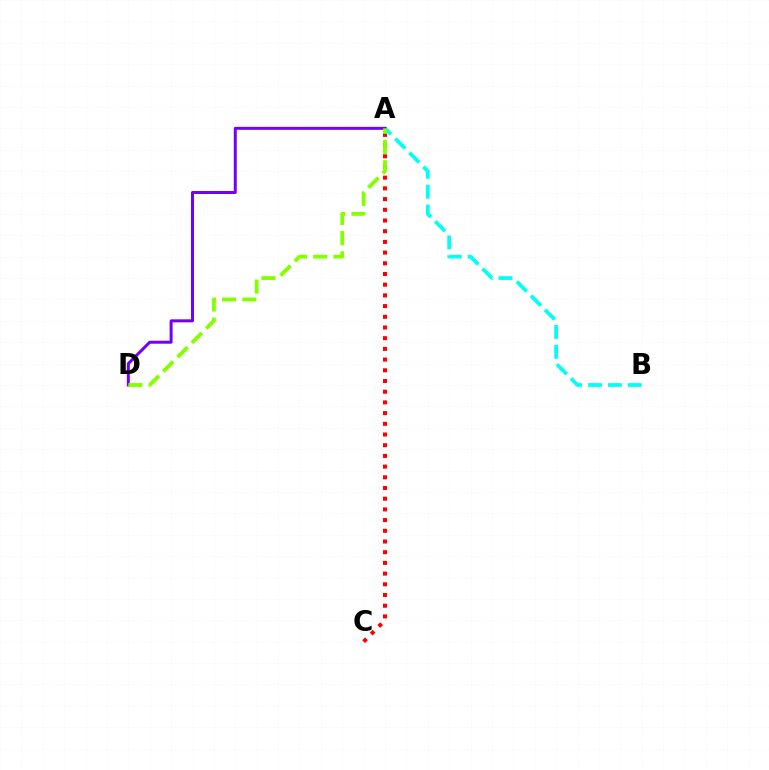{('A', 'B'): [{'color': '#00fff6', 'line_style': 'dashed', 'thickness': 2.7}], ('A', 'D'): [{'color': '#7200ff', 'line_style': 'solid', 'thickness': 2.16}, {'color': '#84ff00', 'line_style': 'dashed', 'thickness': 2.75}], ('A', 'C'): [{'color': '#ff0000', 'line_style': 'dotted', 'thickness': 2.91}]}